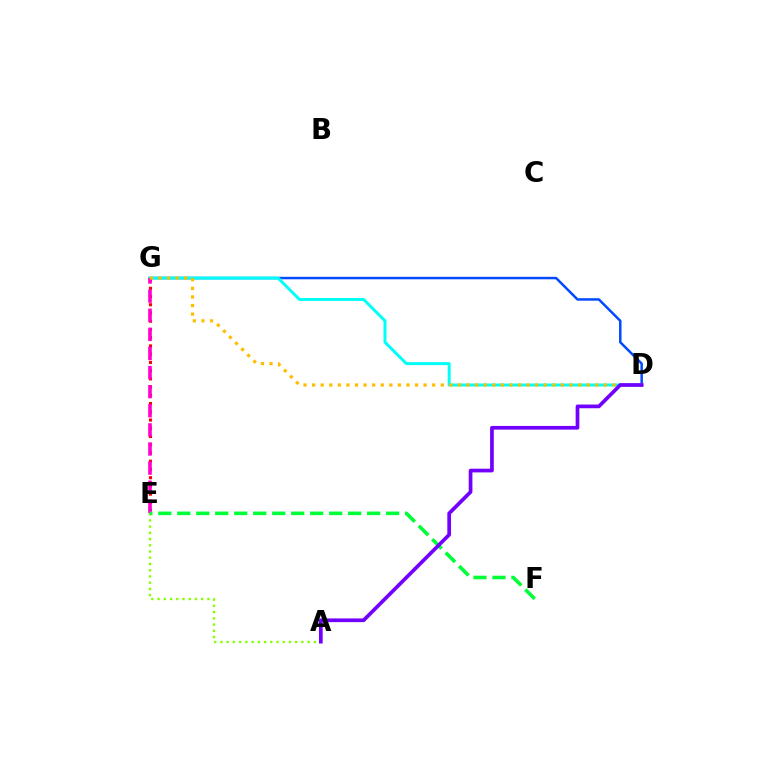{('E', 'G'): [{'color': '#ff0000', 'line_style': 'dotted', 'thickness': 2.24}, {'color': '#ff00cf', 'line_style': 'dashed', 'thickness': 2.6}], ('D', 'G'): [{'color': '#004bff', 'line_style': 'solid', 'thickness': 1.79}, {'color': '#00fff6', 'line_style': 'solid', 'thickness': 2.14}, {'color': '#ffbd00', 'line_style': 'dotted', 'thickness': 2.33}], ('A', 'E'): [{'color': '#84ff00', 'line_style': 'dotted', 'thickness': 1.69}], ('E', 'F'): [{'color': '#00ff39', 'line_style': 'dashed', 'thickness': 2.58}], ('A', 'D'): [{'color': '#7200ff', 'line_style': 'solid', 'thickness': 2.66}]}